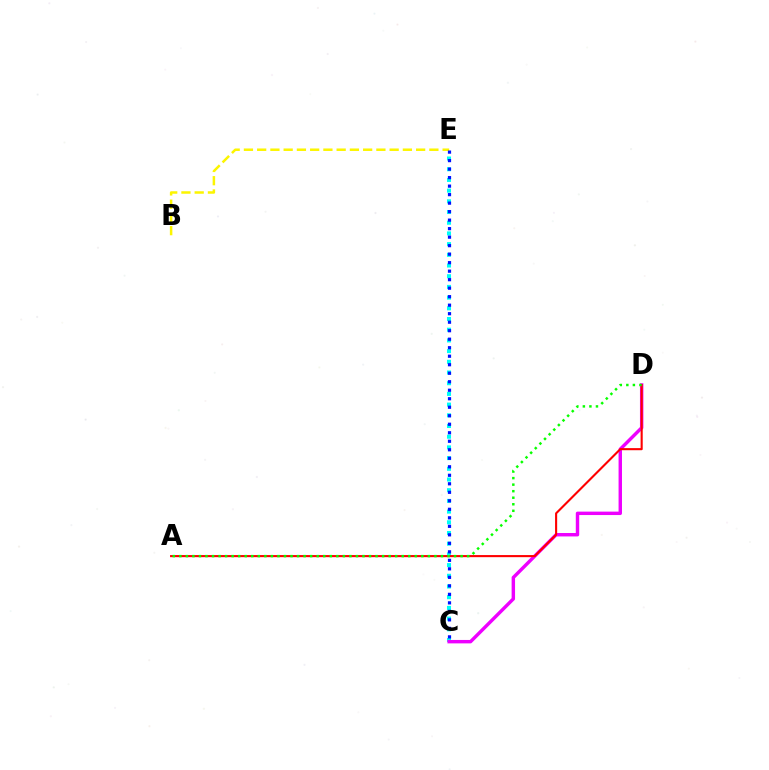{('B', 'E'): [{'color': '#fcf500', 'line_style': 'dashed', 'thickness': 1.8}], ('C', 'E'): [{'color': '#00fff6', 'line_style': 'dotted', 'thickness': 2.91}, {'color': '#0010ff', 'line_style': 'dotted', 'thickness': 2.31}], ('C', 'D'): [{'color': '#ee00ff', 'line_style': 'solid', 'thickness': 2.47}], ('A', 'D'): [{'color': '#ff0000', 'line_style': 'solid', 'thickness': 1.52}, {'color': '#08ff00', 'line_style': 'dotted', 'thickness': 1.78}]}